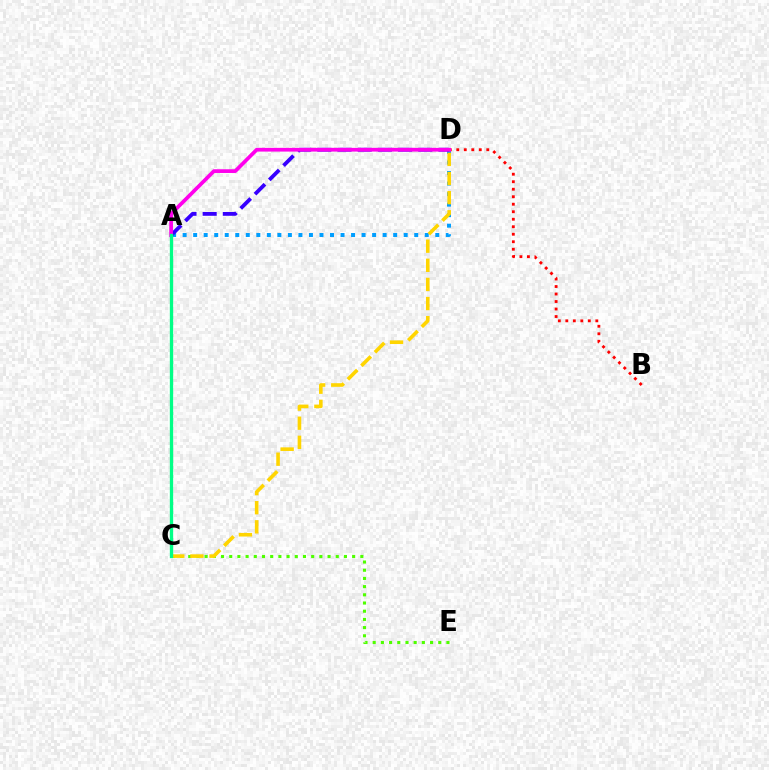{('C', 'E'): [{'color': '#4fff00', 'line_style': 'dotted', 'thickness': 2.23}], ('A', 'D'): [{'color': '#009eff', 'line_style': 'dotted', 'thickness': 2.86}, {'color': '#3700ff', 'line_style': 'dashed', 'thickness': 2.74}, {'color': '#ff00ed', 'line_style': 'solid', 'thickness': 2.68}], ('B', 'D'): [{'color': '#ff0000', 'line_style': 'dotted', 'thickness': 2.04}], ('C', 'D'): [{'color': '#ffd500', 'line_style': 'dashed', 'thickness': 2.6}], ('A', 'C'): [{'color': '#00ff86', 'line_style': 'solid', 'thickness': 2.39}]}